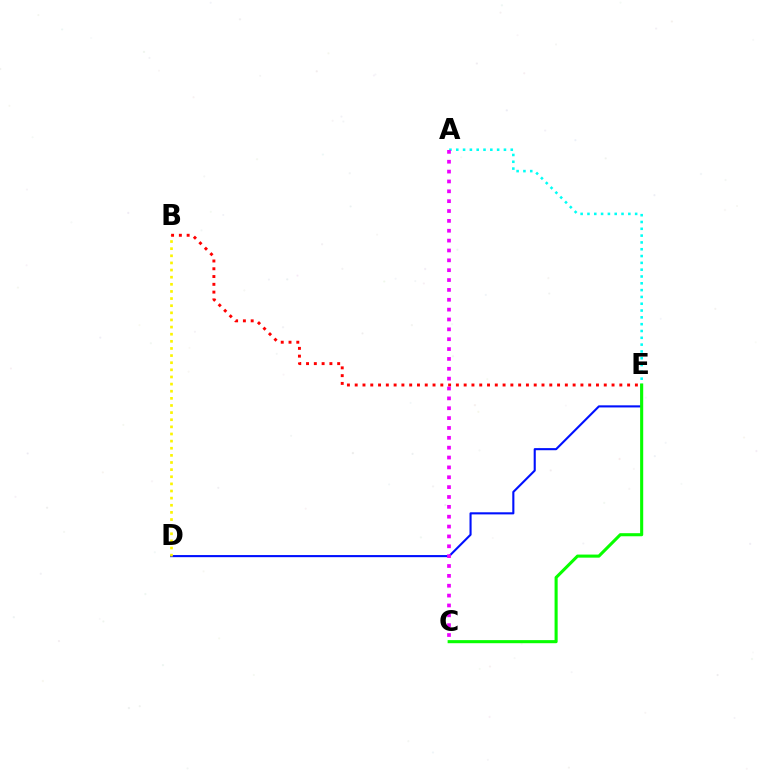{('D', 'E'): [{'color': '#0010ff', 'line_style': 'solid', 'thickness': 1.51}], ('B', 'D'): [{'color': '#fcf500', 'line_style': 'dotted', 'thickness': 1.94}], ('B', 'E'): [{'color': '#ff0000', 'line_style': 'dotted', 'thickness': 2.11}], ('A', 'E'): [{'color': '#00fff6', 'line_style': 'dotted', 'thickness': 1.85}], ('C', 'E'): [{'color': '#08ff00', 'line_style': 'solid', 'thickness': 2.22}], ('A', 'C'): [{'color': '#ee00ff', 'line_style': 'dotted', 'thickness': 2.68}]}